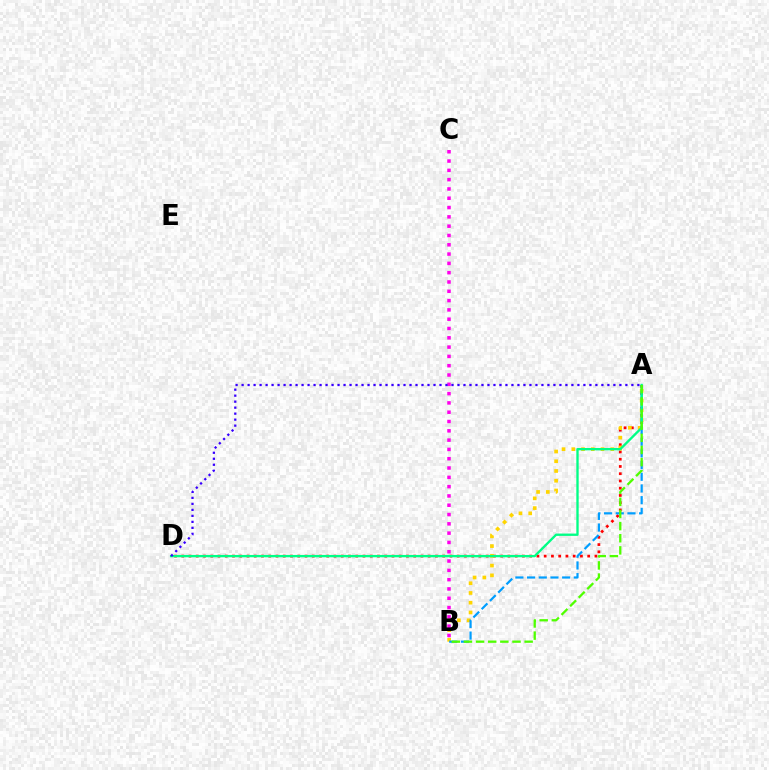{('A', 'D'): [{'color': '#ff0000', 'line_style': 'dotted', 'thickness': 1.97}, {'color': '#00ff86', 'line_style': 'solid', 'thickness': 1.69}, {'color': '#3700ff', 'line_style': 'dotted', 'thickness': 1.63}], ('A', 'B'): [{'color': '#ffd500', 'line_style': 'dotted', 'thickness': 2.65}, {'color': '#009eff', 'line_style': 'dashed', 'thickness': 1.59}, {'color': '#4fff00', 'line_style': 'dashed', 'thickness': 1.65}], ('B', 'C'): [{'color': '#ff00ed', 'line_style': 'dotted', 'thickness': 2.53}]}